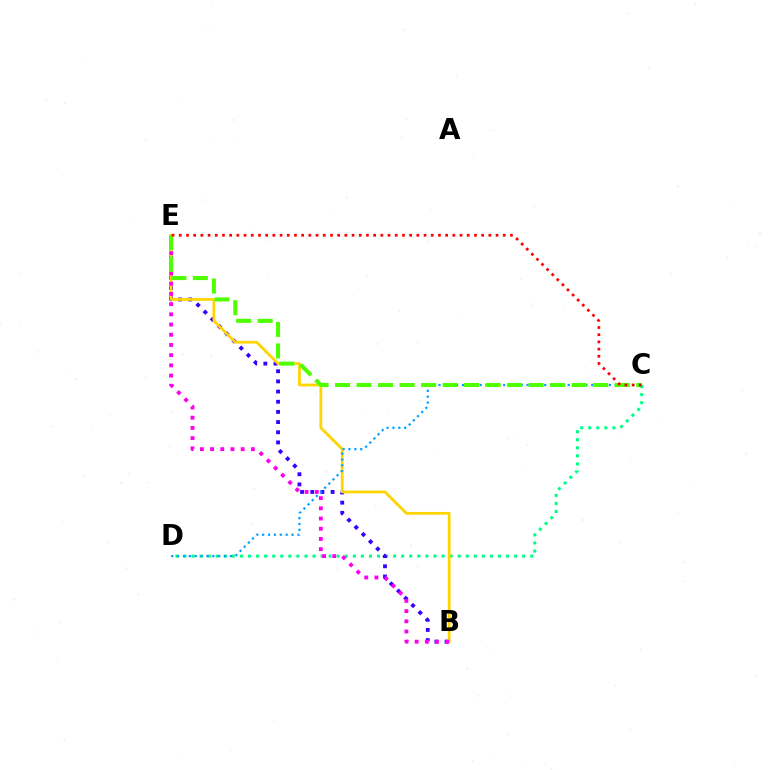{('C', 'D'): [{'color': '#00ff86', 'line_style': 'dotted', 'thickness': 2.19}, {'color': '#009eff', 'line_style': 'dotted', 'thickness': 1.6}], ('B', 'E'): [{'color': '#3700ff', 'line_style': 'dotted', 'thickness': 2.76}, {'color': '#ffd500', 'line_style': 'solid', 'thickness': 1.99}, {'color': '#ff00ed', 'line_style': 'dotted', 'thickness': 2.77}], ('C', 'E'): [{'color': '#4fff00', 'line_style': 'dashed', 'thickness': 2.92}, {'color': '#ff0000', 'line_style': 'dotted', 'thickness': 1.96}]}